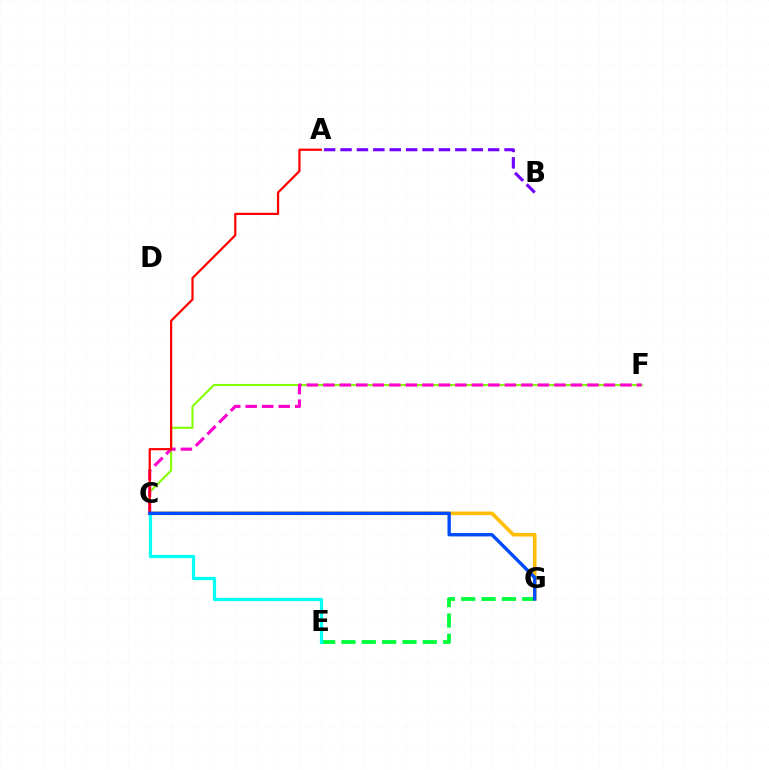{('C', 'F'): [{'color': '#84ff00', 'line_style': 'solid', 'thickness': 1.53}, {'color': '#ff00cf', 'line_style': 'dashed', 'thickness': 2.24}], ('C', 'G'): [{'color': '#ffbd00', 'line_style': 'solid', 'thickness': 2.6}, {'color': '#004bff', 'line_style': 'solid', 'thickness': 2.43}], ('A', 'C'): [{'color': '#ff0000', 'line_style': 'solid', 'thickness': 1.61}], ('E', 'G'): [{'color': '#00ff39', 'line_style': 'dashed', 'thickness': 2.76}], ('C', 'E'): [{'color': '#00fff6', 'line_style': 'solid', 'thickness': 2.33}], ('A', 'B'): [{'color': '#7200ff', 'line_style': 'dashed', 'thickness': 2.23}]}